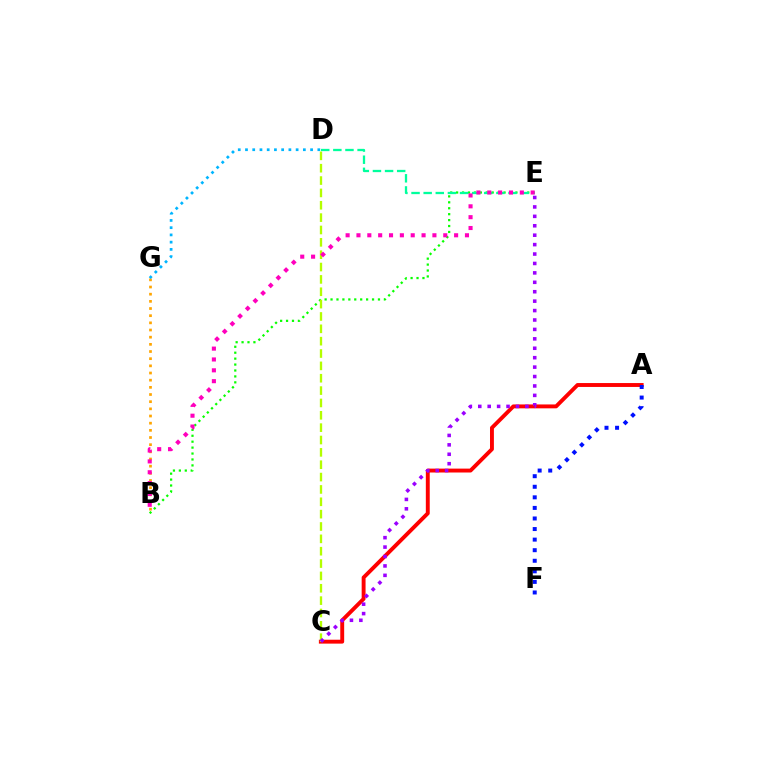{('B', 'E'): [{'color': '#08ff00', 'line_style': 'dotted', 'thickness': 1.61}, {'color': '#ff00bd', 'line_style': 'dotted', 'thickness': 2.95}], ('D', 'E'): [{'color': '#00ff9d', 'line_style': 'dashed', 'thickness': 1.65}], ('B', 'G'): [{'color': '#ffa500', 'line_style': 'dotted', 'thickness': 1.95}], ('A', 'C'): [{'color': '#ff0000', 'line_style': 'solid', 'thickness': 2.81}], ('D', 'G'): [{'color': '#00b5ff', 'line_style': 'dotted', 'thickness': 1.97}], ('C', 'D'): [{'color': '#b3ff00', 'line_style': 'dashed', 'thickness': 1.68}], ('A', 'F'): [{'color': '#0010ff', 'line_style': 'dotted', 'thickness': 2.87}], ('C', 'E'): [{'color': '#9b00ff', 'line_style': 'dotted', 'thickness': 2.56}]}